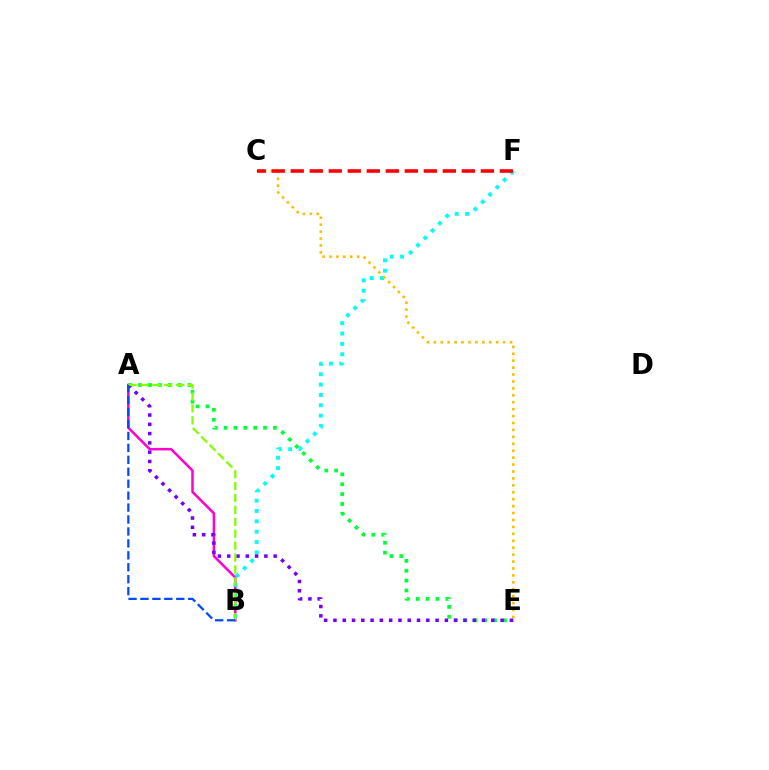{('A', 'B'): [{'color': '#ff00cf', 'line_style': 'solid', 'thickness': 1.82}, {'color': '#84ff00', 'line_style': 'dashed', 'thickness': 1.62}, {'color': '#004bff', 'line_style': 'dashed', 'thickness': 1.62}], ('B', 'F'): [{'color': '#00fff6', 'line_style': 'dotted', 'thickness': 2.81}], ('A', 'E'): [{'color': '#00ff39', 'line_style': 'dotted', 'thickness': 2.68}, {'color': '#7200ff', 'line_style': 'dotted', 'thickness': 2.52}], ('C', 'E'): [{'color': '#ffbd00', 'line_style': 'dotted', 'thickness': 1.88}], ('C', 'F'): [{'color': '#ff0000', 'line_style': 'dashed', 'thickness': 2.58}]}